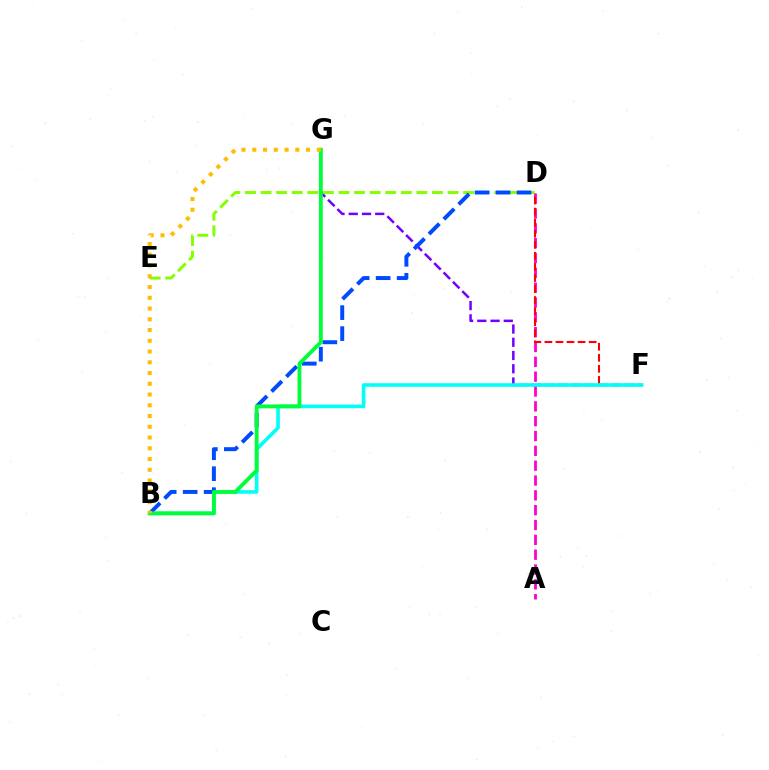{('A', 'D'): [{'color': '#ff00cf', 'line_style': 'dashed', 'thickness': 2.02}], ('F', 'G'): [{'color': '#7200ff', 'line_style': 'dashed', 'thickness': 1.8}], ('D', 'E'): [{'color': '#84ff00', 'line_style': 'dashed', 'thickness': 2.12}], ('D', 'F'): [{'color': '#ff0000', 'line_style': 'dashed', 'thickness': 1.5}], ('B', 'F'): [{'color': '#00fff6', 'line_style': 'solid', 'thickness': 2.58}], ('B', 'D'): [{'color': '#004bff', 'line_style': 'dashed', 'thickness': 2.85}], ('B', 'G'): [{'color': '#00ff39', 'line_style': 'solid', 'thickness': 2.77}, {'color': '#ffbd00', 'line_style': 'dotted', 'thickness': 2.92}]}